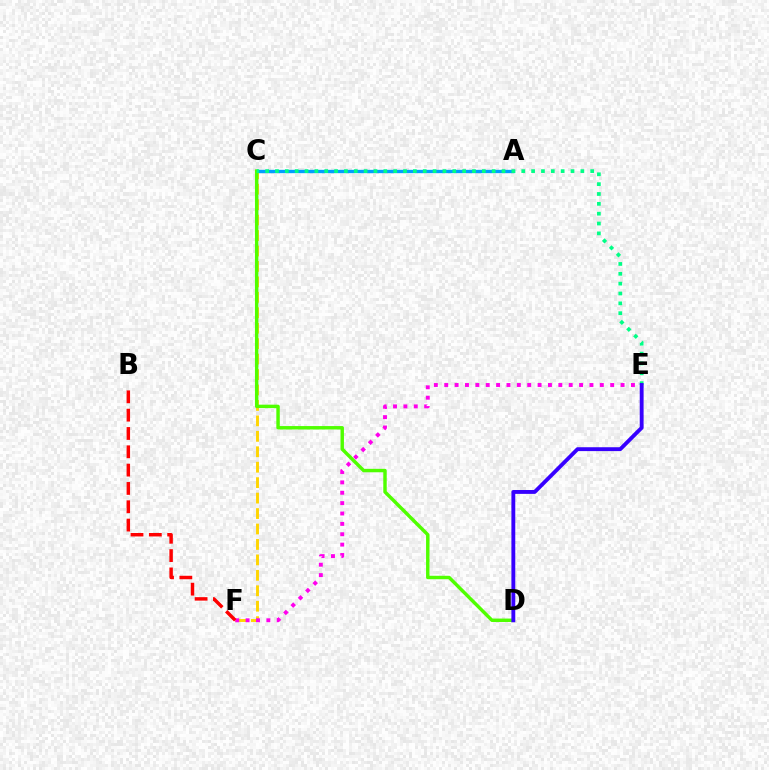{('C', 'F'): [{'color': '#ffd500', 'line_style': 'dashed', 'thickness': 2.1}], ('A', 'C'): [{'color': '#009eff', 'line_style': 'solid', 'thickness': 2.4}], ('E', 'F'): [{'color': '#ff00ed', 'line_style': 'dotted', 'thickness': 2.82}], ('C', 'D'): [{'color': '#4fff00', 'line_style': 'solid', 'thickness': 2.47}], ('B', 'F'): [{'color': '#ff0000', 'line_style': 'dashed', 'thickness': 2.49}], ('C', 'E'): [{'color': '#00ff86', 'line_style': 'dotted', 'thickness': 2.68}], ('D', 'E'): [{'color': '#3700ff', 'line_style': 'solid', 'thickness': 2.78}]}